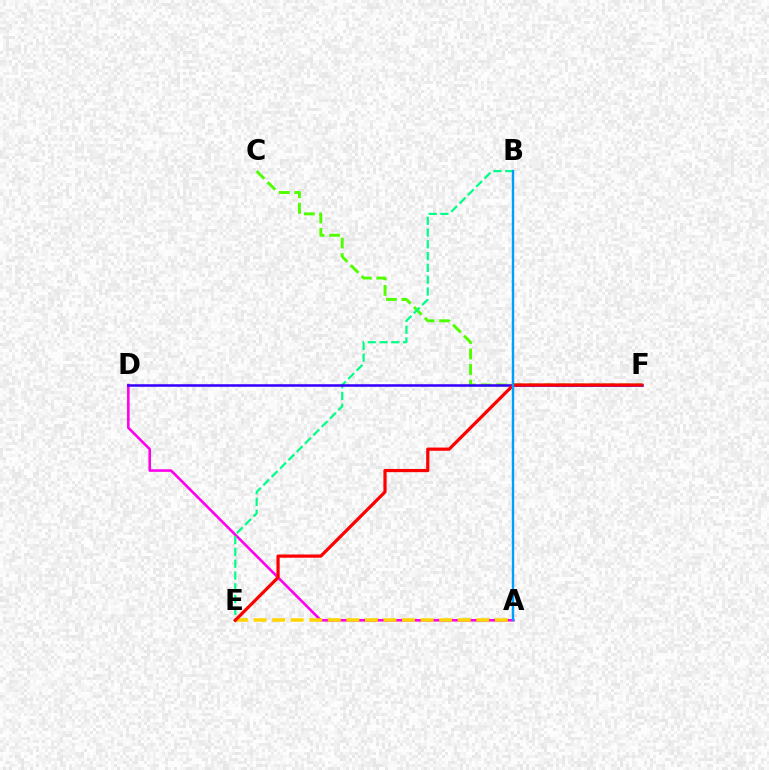{('C', 'F'): [{'color': '#4fff00', 'line_style': 'dashed', 'thickness': 2.11}], ('A', 'D'): [{'color': '#ff00ed', 'line_style': 'solid', 'thickness': 1.87}], ('B', 'E'): [{'color': '#00ff86', 'line_style': 'dashed', 'thickness': 1.6}], ('D', 'F'): [{'color': '#3700ff', 'line_style': 'solid', 'thickness': 1.83}], ('A', 'E'): [{'color': '#ffd500', 'line_style': 'dashed', 'thickness': 2.52}], ('E', 'F'): [{'color': '#ff0000', 'line_style': 'solid', 'thickness': 2.31}], ('A', 'B'): [{'color': '#009eff', 'line_style': 'solid', 'thickness': 1.73}]}